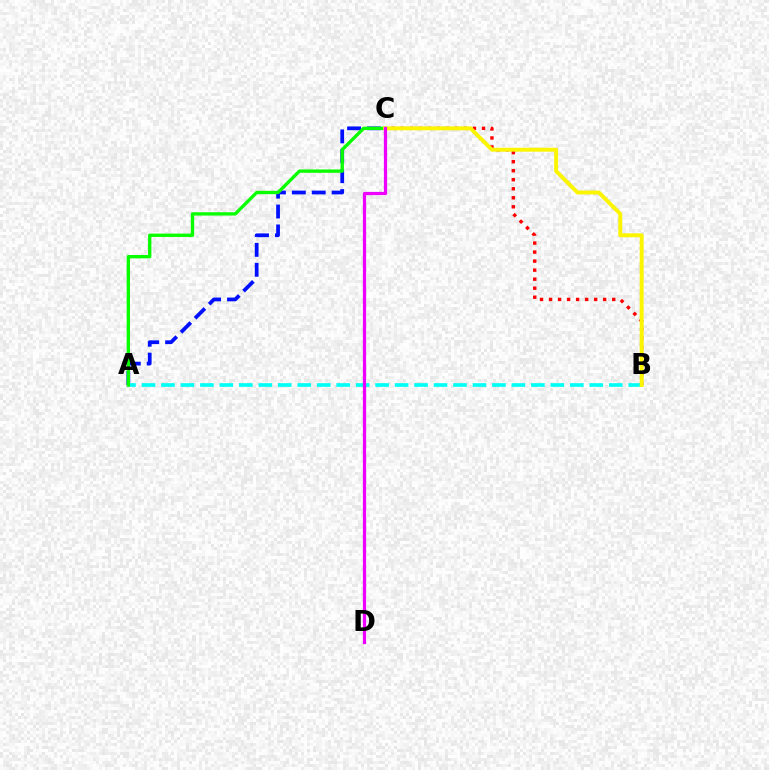{('A', 'C'): [{'color': '#0010ff', 'line_style': 'dashed', 'thickness': 2.7}, {'color': '#08ff00', 'line_style': 'solid', 'thickness': 2.4}], ('A', 'B'): [{'color': '#00fff6', 'line_style': 'dashed', 'thickness': 2.64}], ('B', 'C'): [{'color': '#ff0000', 'line_style': 'dotted', 'thickness': 2.45}, {'color': '#fcf500', 'line_style': 'solid', 'thickness': 2.82}], ('C', 'D'): [{'color': '#ee00ff', 'line_style': 'solid', 'thickness': 2.32}]}